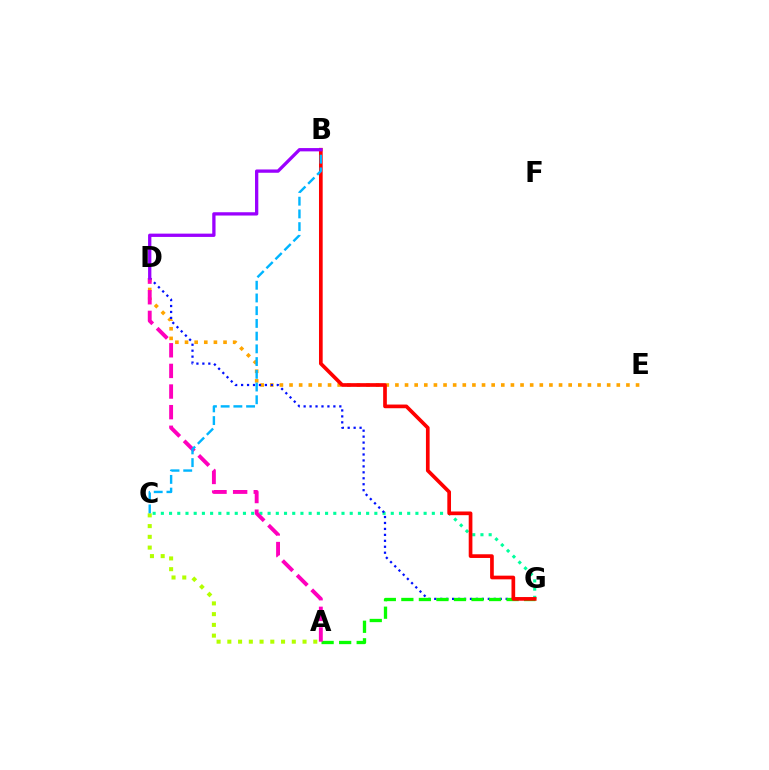{('C', 'G'): [{'color': '#00ff9d', 'line_style': 'dotted', 'thickness': 2.23}], ('D', 'E'): [{'color': '#ffa500', 'line_style': 'dotted', 'thickness': 2.62}], ('D', 'G'): [{'color': '#0010ff', 'line_style': 'dotted', 'thickness': 1.62}], ('A', 'G'): [{'color': '#08ff00', 'line_style': 'dashed', 'thickness': 2.38}], ('B', 'G'): [{'color': '#ff0000', 'line_style': 'solid', 'thickness': 2.65}], ('A', 'C'): [{'color': '#b3ff00', 'line_style': 'dotted', 'thickness': 2.92}], ('A', 'D'): [{'color': '#ff00bd', 'line_style': 'dashed', 'thickness': 2.8}], ('B', 'C'): [{'color': '#00b5ff', 'line_style': 'dashed', 'thickness': 1.73}], ('B', 'D'): [{'color': '#9b00ff', 'line_style': 'solid', 'thickness': 2.37}]}